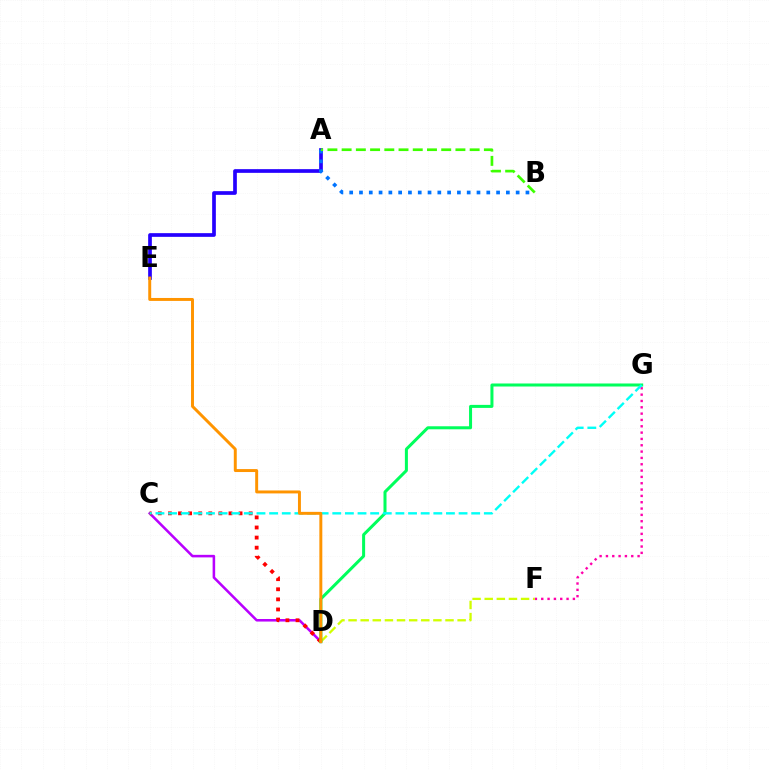{('F', 'G'): [{'color': '#ff00ac', 'line_style': 'dotted', 'thickness': 1.72}], ('C', 'D'): [{'color': '#b900ff', 'line_style': 'solid', 'thickness': 1.84}, {'color': '#ff0000', 'line_style': 'dotted', 'thickness': 2.74}], ('D', 'F'): [{'color': '#d1ff00', 'line_style': 'dashed', 'thickness': 1.65}], ('A', 'E'): [{'color': '#2500ff', 'line_style': 'solid', 'thickness': 2.66}], ('A', 'B'): [{'color': '#0074ff', 'line_style': 'dotted', 'thickness': 2.66}, {'color': '#3dff00', 'line_style': 'dashed', 'thickness': 1.93}], ('D', 'G'): [{'color': '#00ff5c', 'line_style': 'solid', 'thickness': 2.17}], ('C', 'G'): [{'color': '#00fff6', 'line_style': 'dashed', 'thickness': 1.72}], ('D', 'E'): [{'color': '#ff9400', 'line_style': 'solid', 'thickness': 2.12}]}